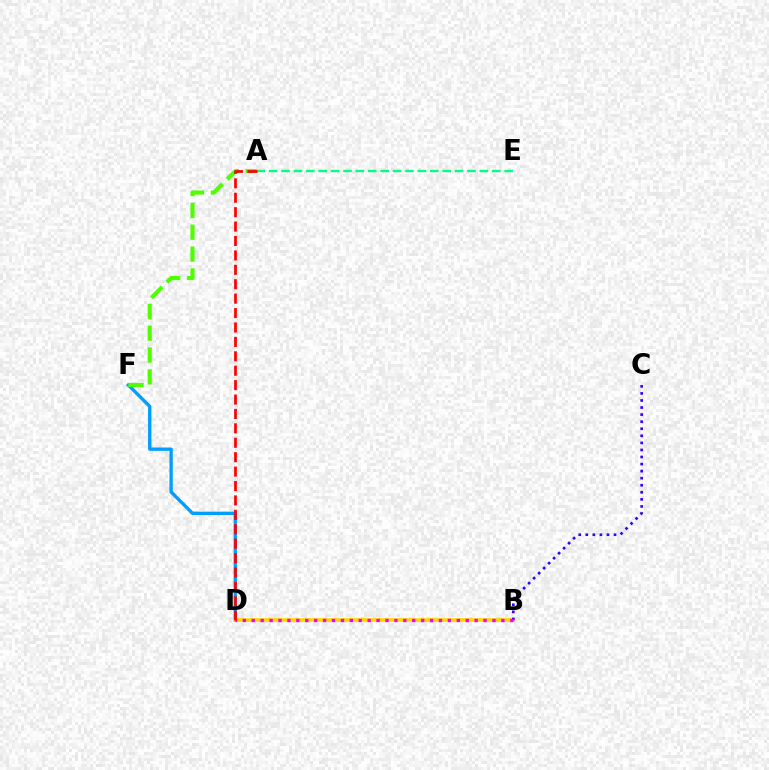{('D', 'F'): [{'color': '#009eff', 'line_style': 'solid', 'thickness': 2.41}], ('A', 'F'): [{'color': '#4fff00', 'line_style': 'dashed', 'thickness': 2.97}], ('B', 'D'): [{'color': '#ffd500', 'line_style': 'solid', 'thickness': 2.6}, {'color': '#ff00ed', 'line_style': 'dotted', 'thickness': 2.42}], ('B', 'C'): [{'color': '#3700ff', 'line_style': 'dotted', 'thickness': 1.92}], ('A', 'E'): [{'color': '#00ff86', 'line_style': 'dashed', 'thickness': 1.68}], ('A', 'D'): [{'color': '#ff0000', 'line_style': 'dashed', 'thickness': 1.96}]}